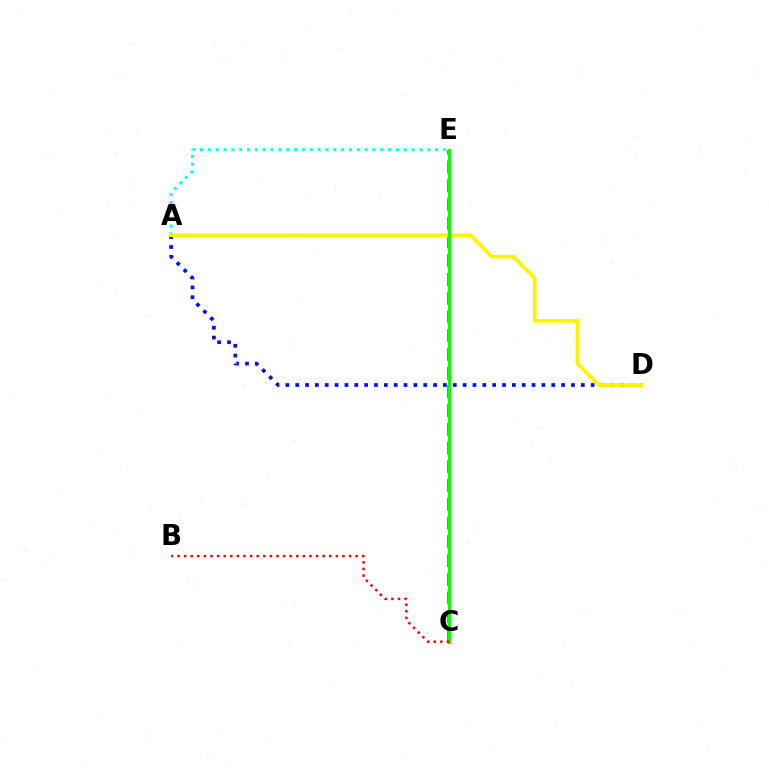{('C', 'E'): [{'color': '#ee00ff', 'line_style': 'dashed', 'thickness': 2.55}, {'color': '#08ff00', 'line_style': 'solid', 'thickness': 2.19}], ('A', 'D'): [{'color': '#0010ff', 'line_style': 'dotted', 'thickness': 2.68}, {'color': '#fcf500', 'line_style': 'solid', 'thickness': 2.7}], ('A', 'E'): [{'color': '#00fff6', 'line_style': 'dotted', 'thickness': 2.13}], ('B', 'C'): [{'color': '#ff0000', 'line_style': 'dotted', 'thickness': 1.79}]}